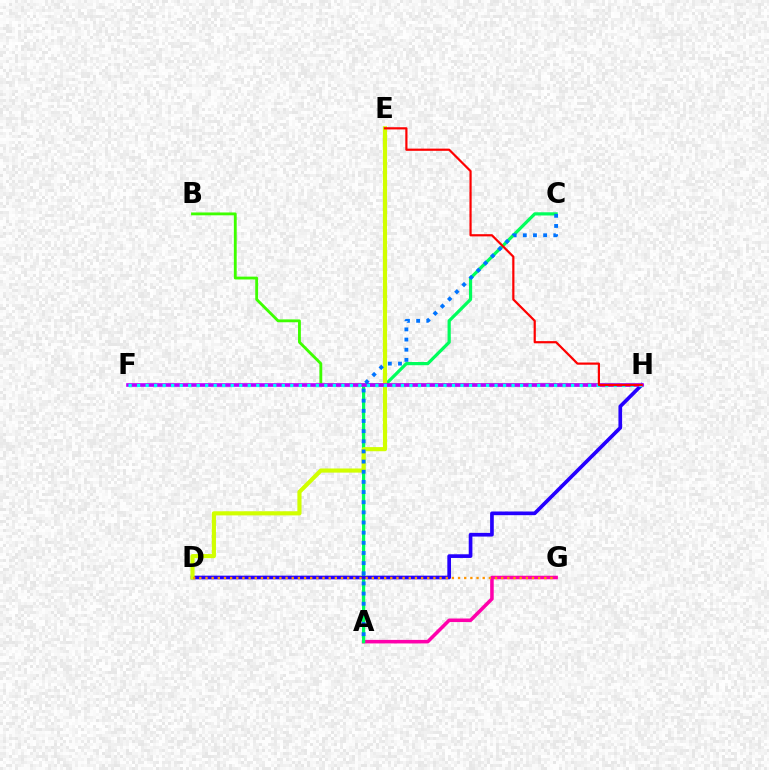{('B', 'H'): [{'color': '#3dff00', 'line_style': 'solid', 'thickness': 2.05}], ('A', 'G'): [{'color': '#ff00ac', 'line_style': 'solid', 'thickness': 2.55}], ('A', 'C'): [{'color': '#00ff5c', 'line_style': 'solid', 'thickness': 2.31}, {'color': '#0074ff', 'line_style': 'dotted', 'thickness': 2.76}], ('D', 'H'): [{'color': '#2500ff', 'line_style': 'solid', 'thickness': 2.65}], ('D', 'E'): [{'color': '#d1ff00', 'line_style': 'solid', 'thickness': 2.98}], ('F', 'H'): [{'color': '#b900ff', 'line_style': 'solid', 'thickness': 2.62}, {'color': '#00fff6', 'line_style': 'dotted', 'thickness': 2.31}], ('D', 'G'): [{'color': '#ff9400', 'line_style': 'dotted', 'thickness': 1.67}], ('E', 'H'): [{'color': '#ff0000', 'line_style': 'solid', 'thickness': 1.59}]}